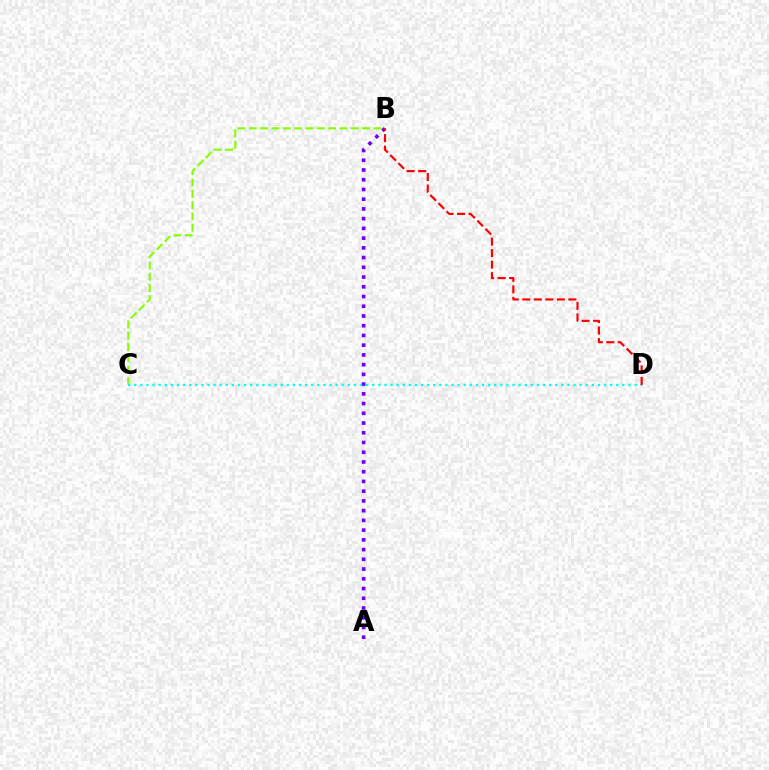{('A', 'B'): [{'color': '#7200ff', 'line_style': 'dotted', 'thickness': 2.64}], ('B', 'C'): [{'color': '#84ff00', 'line_style': 'dashed', 'thickness': 1.54}], ('C', 'D'): [{'color': '#00fff6', 'line_style': 'dotted', 'thickness': 1.66}], ('B', 'D'): [{'color': '#ff0000', 'line_style': 'dashed', 'thickness': 1.57}]}